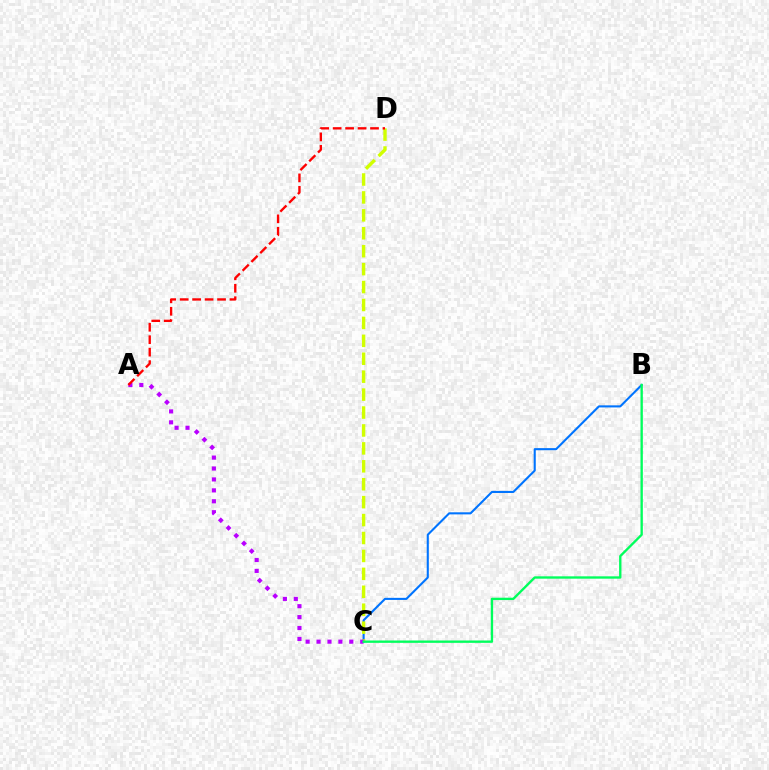{('B', 'C'): [{'color': '#0074ff', 'line_style': 'solid', 'thickness': 1.51}, {'color': '#00ff5c', 'line_style': 'solid', 'thickness': 1.69}], ('C', 'D'): [{'color': '#d1ff00', 'line_style': 'dashed', 'thickness': 2.44}], ('A', 'C'): [{'color': '#b900ff', 'line_style': 'dotted', 'thickness': 2.97}], ('A', 'D'): [{'color': '#ff0000', 'line_style': 'dashed', 'thickness': 1.69}]}